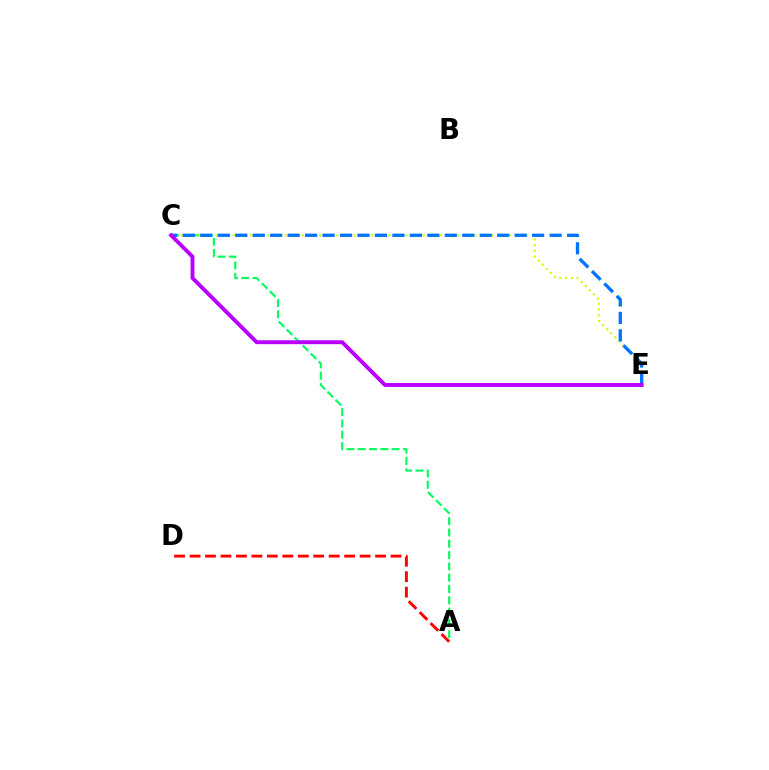{('A', 'D'): [{'color': '#ff0000', 'line_style': 'dashed', 'thickness': 2.1}], ('A', 'C'): [{'color': '#00ff5c', 'line_style': 'dashed', 'thickness': 1.54}], ('C', 'E'): [{'color': '#d1ff00', 'line_style': 'dotted', 'thickness': 1.56}, {'color': '#0074ff', 'line_style': 'dashed', 'thickness': 2.37}, {'color': '#b900ff', 'line_style': 'solid', 'thickness': 2.81}]}